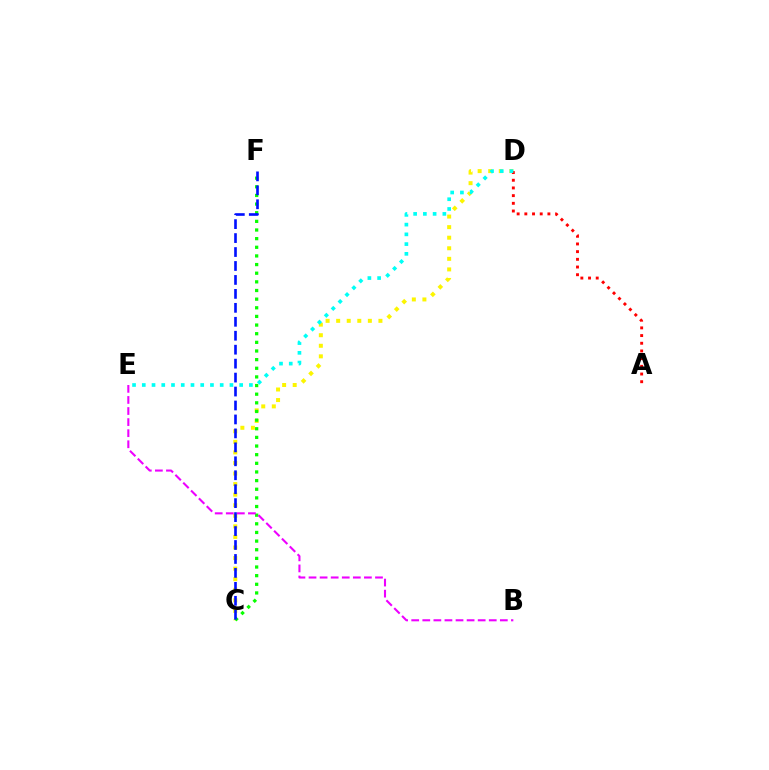{('C', 'D'): [{'color': '#fcf500', 'line_style': 'dotted', 'thickness': 2.87}], ('C', 'F'): [{'color': '#08ff00', 'line_style': 'dotted', 'thickness': 2.35}, {'color': '#0010ff', 'line_style': 'dashed', 'thickness': 1.9}], ('A', 'D'): [{'color': '#ff0000', 'line_style': 'dotted', 'thickness': 2.09}], ('B', 'E'): [{'color': '#ee00ff', 'line_style': 'dashed', 'thickness': 1.5}], ('D', 'E'): [{'color': '#00fff6', 'line_style': 'dotted', 'thickness': 2.65}]}